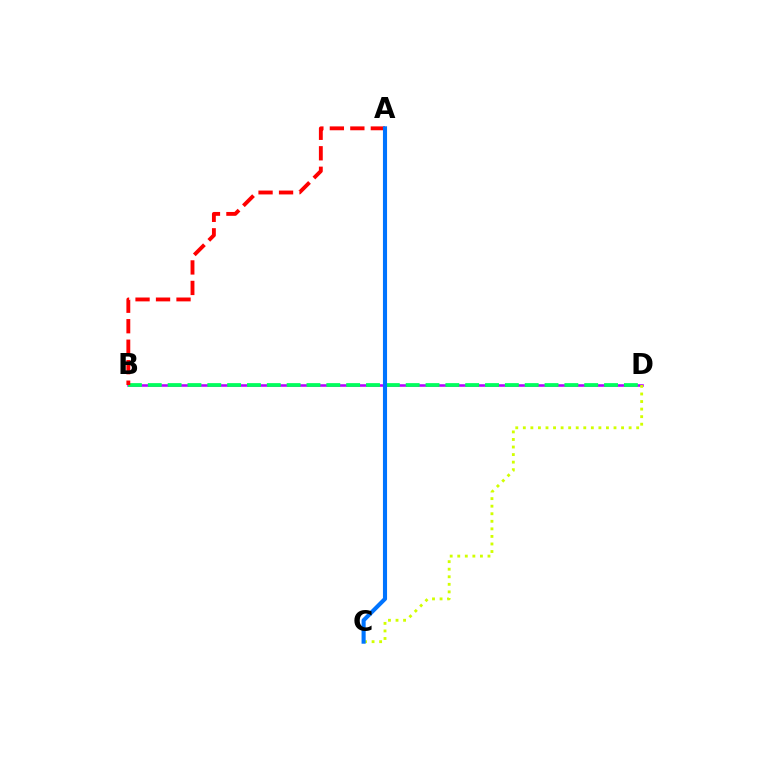{('B', 'D'): [{'color': '#b900ff', 'line_style': 'solid', 'thickness': 1.85}, {'color': '#00ff5c', 'line_style': 'dashed', 'thickness': 2.7}], ('A', 'B'): [{'color': '#ff0000', 'line_style': 'dashed', 'thickness': 2.78}], ('C', 'D'): [{'color': '#d1ff00', 'line_style': 'dotted', 'thickness': 2.05}], ('A', 'C'): [{'color': '#0074ff', 'line_style': 'solid', 'thickness': 2.95}]}